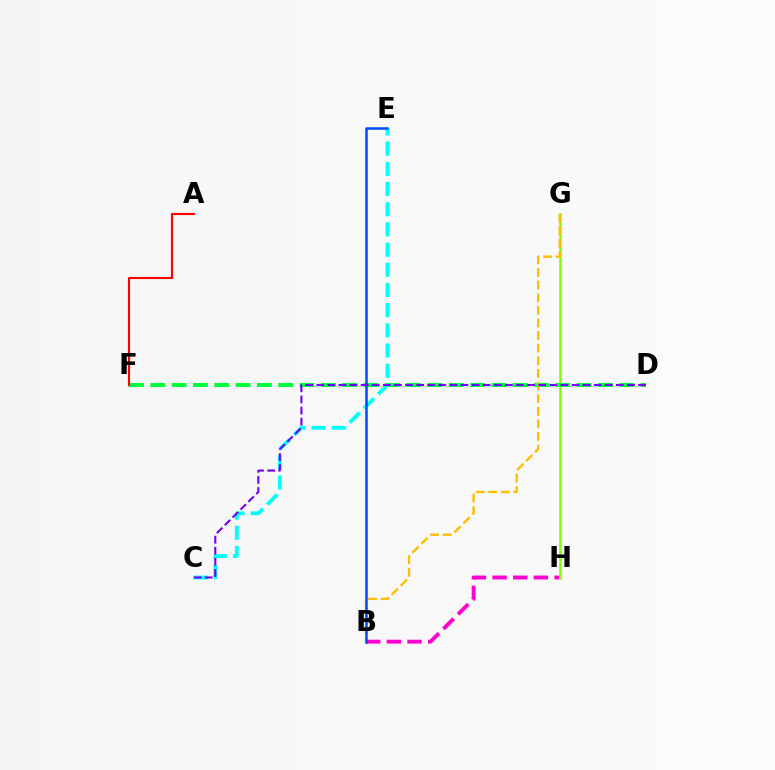{('B', 'H'): [{'color': '#ff00cf', 'line_style': 'dashed', 'thickness': 2.81}], ('G', 'H'): [{'color': '#84ff00', 'line_style': 'solid', 'thickness': 1.84}], ('D', 'F'): [{'color': '#00ff39', 'line_style': 'dashed', 'thickness': 2.9}], ('C', 'E'): [{'color': '#00fff6', 'line_style': 'dashed', 'thickness': 2.74}], ('B', 'G'): [{'color': '#ffbd00', 'line_style': 'dashed', 'thickness': 1.71}], ('B', 'E'): [{'color': '#004bff', 'line_style': 'solid', 'thickness': 1.8}], ('C', 'D'): [{'color': '#7200ff', 'line_style': 'dashed', 'thickness': 1.51}], ('A', 'F'): [{'color': '#ff0000', 'line_style': 'solid', 'thickness': 1.53}]}